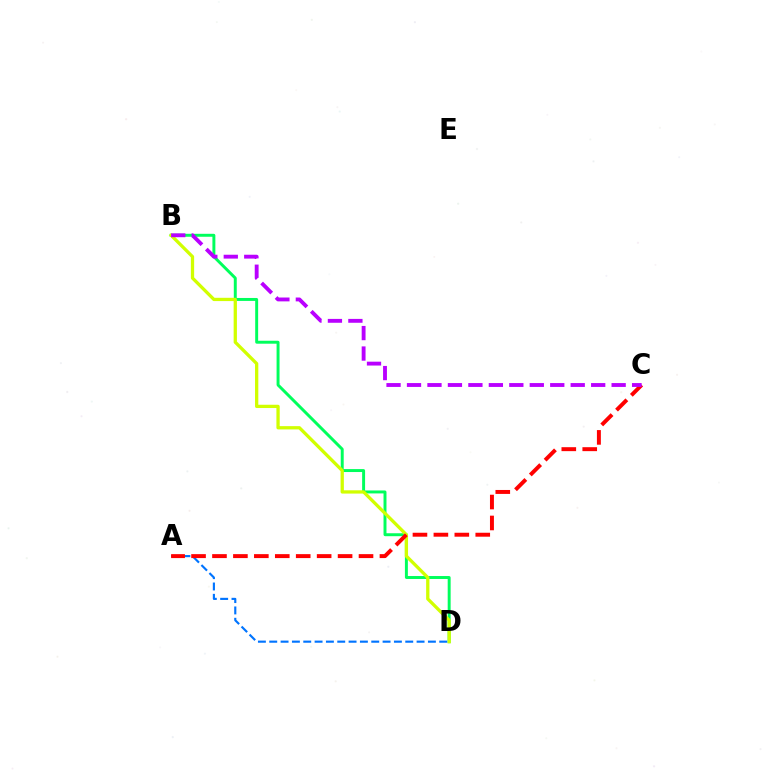{('B', 'D'): [{'color': '#00ff5c', 'line_style': 'solid', 'thickness': 2.12}, {'color': '#d1ff00', 'line_style': 'solid', 'thickness': 2.37}], ('A', 'D'): [{'color': '#0074ff', 'line_style': 'dashed', 'thickness': 1.54}], ('A', 'C'): [{'color': '#ff0000', 'line_style': 'dashed', 'thickness': 2.84}], ('B', 'C'): [{'color': '#b900ff', 'line_style': 'dashed', 'thickness': 2.78}]}